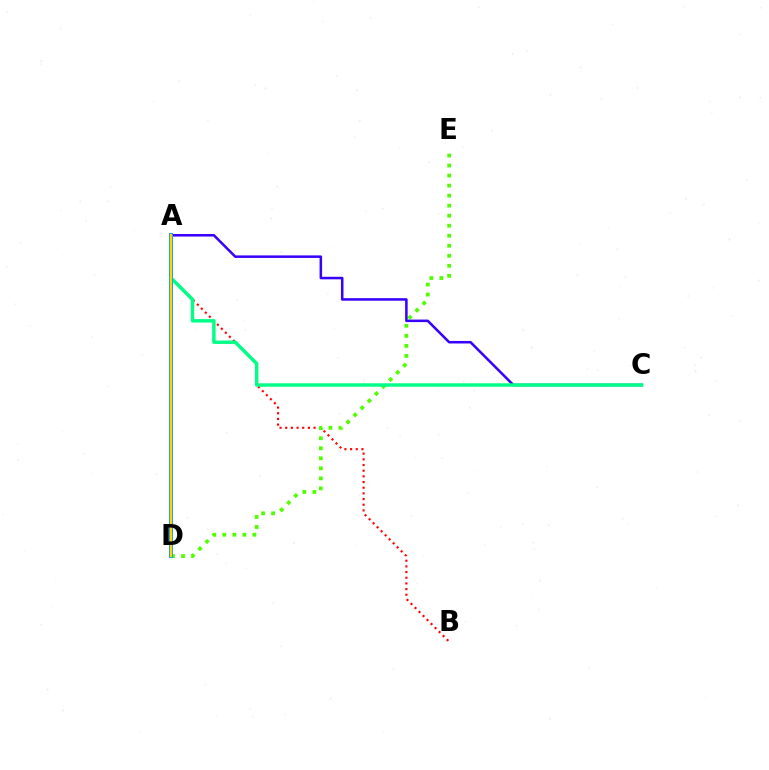{('A', 'D'): [{'color': '#ff00ed', 'line_style': 'solid', 'thickness': 2.87}, {'color': '#009eff', 'line_style': 'solid', 'thickness': 2.83}, {'color': '#ffd500', 'line_style': 'solid', 'thickness': 1.64}], ('A', 'B'): [{'color': '#ff0000', 'line_style': 'dotted', 'thickness': 1.54}], ('D', 'E'): [{'color': '#4fff00', 'line_style': 'dotted', 'thickness': 2.72}], ('A', 'C'): [{'color': '#3700ff', 'line_style': 'solid', 'thickness': 1.82}, {'color': '#00ff86', 'line_style': 'solid', 'thickness': 2.48}]}